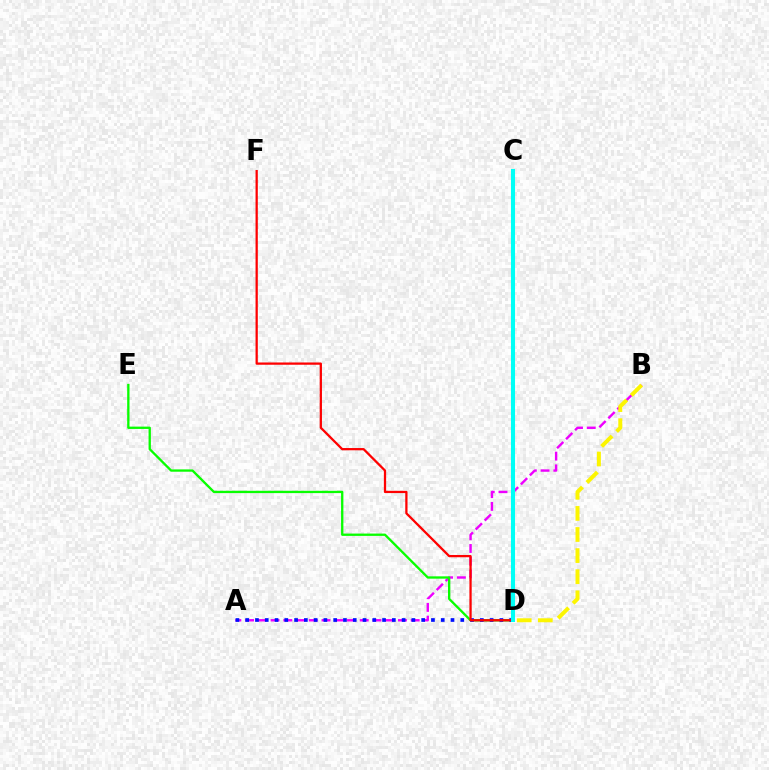{('A', 'B'): [{'color': '#ee00ff', 'line_style': 'dashed', 'thickness': 1.73}], ('D', 'E'): [{'color': '#08ff00', 'line_style': 'solid', 'thickness': 1.67}], ('A', 'D'): [{'color': '#0010ff', 'line_style': 'dotted', 'thickness': 2.66}], ('D', 'F'): [{'color': '#ff0000', 'line_style': 'solid', 'thickness': 1.63}], ('B', 'D'): [{'color': '#fcf500', 'line_style': 'dashed', 'thickness': 2.87}], ('C', 'D'): [{'color': '#00fff6', 'line_style': 'solid', 'thickness': 2.93}]}